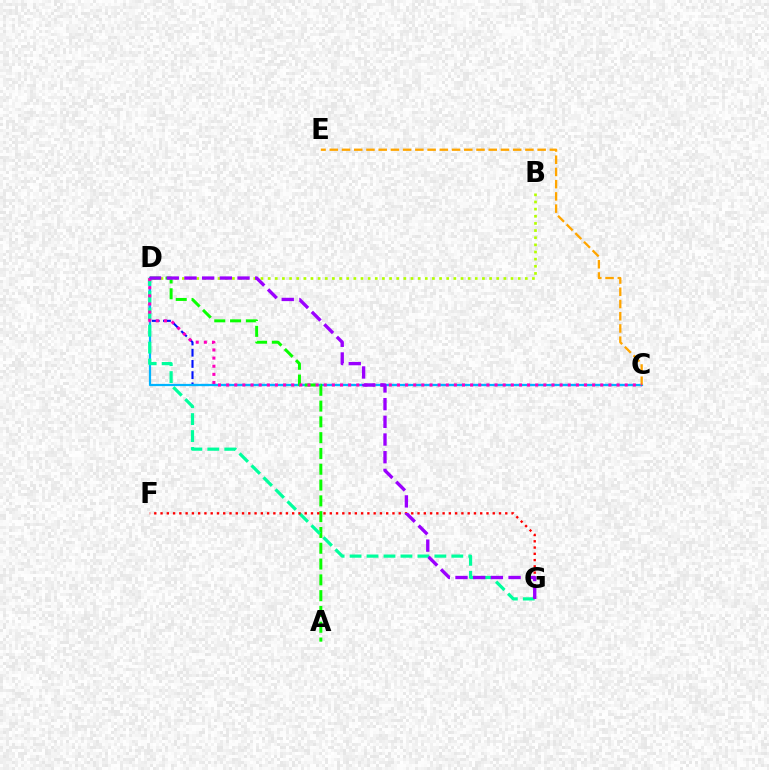{('C', 'D'): [{'color': '#0010ff', 'line_style': 'dashed', 'thickness': 1.52}, {'color': '#00b5ff', 'line_style': 'solid', 'thickness': 1.6}, {'color': '#ff00bd', 'line_style': 'dotted', 'thickness': 2.21}], ('B', 'D'): [{'color': '#b3ff00', 'line_style': 'dotted', 'thickness': 1.94}], ('A', 'D'): [{'color': '#08ff00', 'line_style': 'dashed', 'thickness': 2.15}], ('C', 'E'): [{'color': '#ffa500', 'line_style': 'dashed', 'thickness': 1.66}], ('D', 'G'): [{'color': '#00ff9d', 'line_style': 'dashed', 'thickness': 2.3}, {'color': '#9b00ff', 'line_style': 'dashed', 'thickness': 2.4}], ('F', 'G'): [{'color': '#ff0000', 'line_style': 'dotted', 'thickness': 1.7}]}